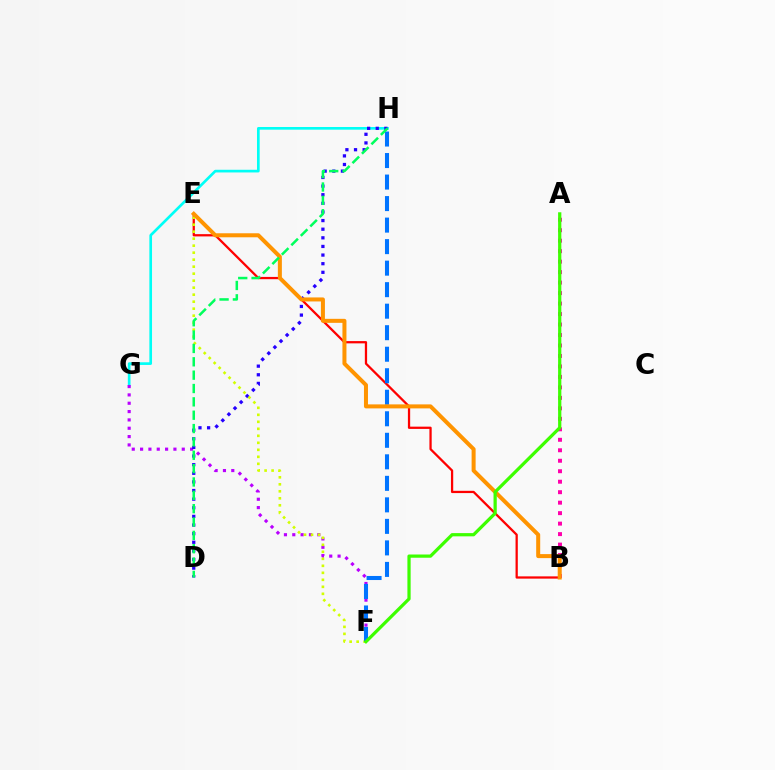{('G', 'H'): [{'color': '#00fff6', 'line_style': 'solid', 'thickness': 1.92}], ('F', 'G'): [{'color': '#b900ff', 'line_style': 'dotted', 'thickness': 2.26}], ('D', 'H'): [{'color': '#2500ff', 'line_style': 'dotted', 'thickness': 2.34}, {'color': '#00ff5c', 'line_style': 'dashed', 'thickness': 1.81}], ('B', 'E'): [{'color': '#ff0000', 'line_style': 'solid', 'thickness': 1.63}, {'color': '#ff9400', 'line_style': 'solid', 'thickness': 2.89}], ('E', 'F'): [{'color': '#d1ff00', 'line_style': 'dotted', 'thickness': 1.9}], ('F', 'H'): [{'color': '#0074ff', 'line_style': 'dashed', 'thickness': 2.92}], ('A', 'B'): [{'color': '#ff00ac', 'line_style': 'dotted', 'thickness': 2.85}], ('A', 'F'): [{'color': '#3dff00', 'line_style': 'solid', 'thickness': 2.33}]}